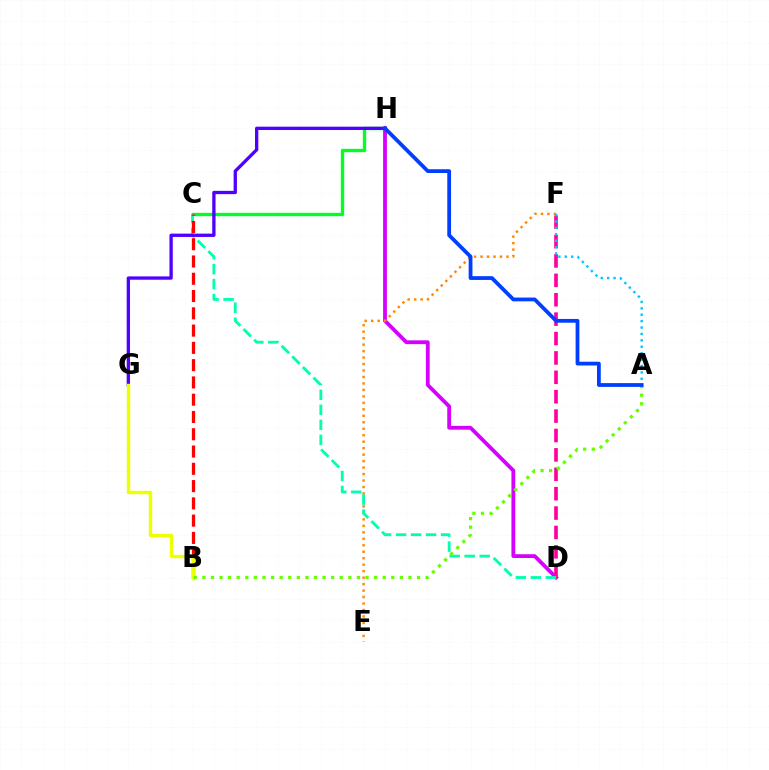{('C', 'H'): [{'color': '#00ff27', 'line_style': 'solid', 'thickness': 2.42}], ('D', 'H'): [{'color': '#d600ff', 'line_style': 'solid', 'thickness': 2.74}], ('D', 'F'): [{'color': '#ff00a0', 'line_style': 'dashed', 'thickness': 2.63}], ('E', 'F'): [{'color': '#ff8800', 'line_style': 'dotted', 'thickness': 1.76}], ('C', 'D'): [{'color': '#00ffaf', 'line_style': 'dashed', 'thickness': 2.04}], ('B', 'C'): [{'color': '#ff0000', 'line_style': 'dashed', 'thickness': 2.35}], ('G', 'H'): [{'color': '#4f00ff', 'line_style': 'solid', 'thickness': 2.38}], ('A', 'F'): [{'color': '#00c7ff', 'line_style': 'dotted', 'thickness': 1.74}], ('B', 'G'): [{'color': '#eeff00', 'line_style': 'solid', 'thickness': 2.47}], ('A', 'B'): [{'color': '#66ff00', 'line_style': 'dotted', 'thickness': 2.33}], ('A', 'H'): [{'color': '#003fff', 'line_style': 'solid', 'thickness': 2.72}]}